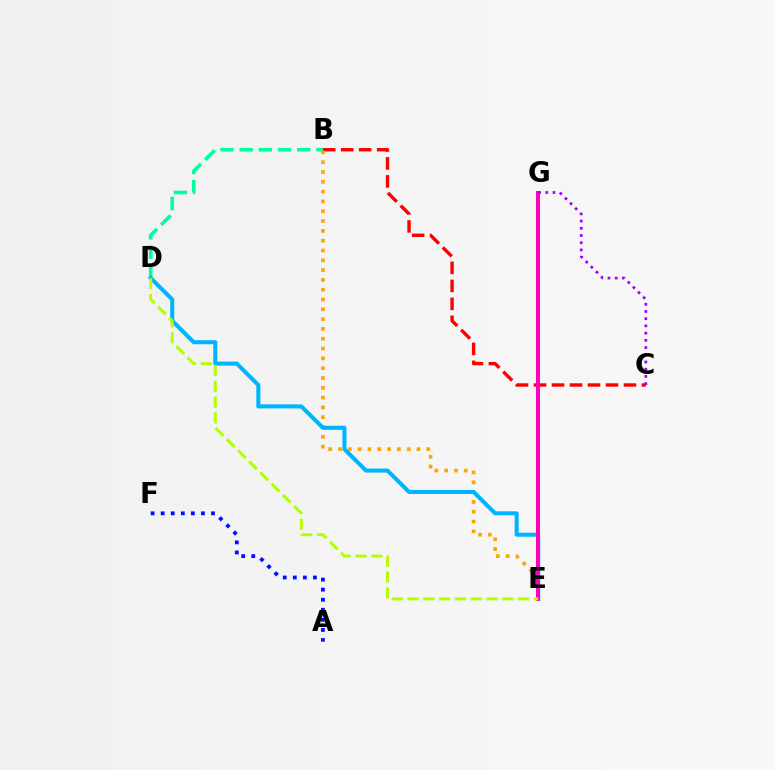{('E', 'G'): [{'color': '#08ff00', 'line_style': 'dotted', 'thickness': 1.83}, {'color': '#ff00bd', 'line_style': 'solid', 'thickness': 2.88}], ('B', 'D'): [{'color': '#00ff9d', 'line_style': 'dashed', 'thickness': 2.61}], ('B', 'C'): [{'color': '#ff0000', 'line_style': 'dashed', 'thickness': 2.44}], ('B', 'E'): [{'color': '#ffa500', 'line_style': 'dotted', 'thickness': 2.66}], ('D', 'E'): [{'color': '#00b5ff', 'line_style': 'solid', 'thickness': 2.92}, {'color': '#b3ff00', 'line_style': 'dashed', 'thickness': 2.15}], ('A', 'F'): [{'color': '#0010ff', 'line_style': 'dotted', 'thickness': 2.74}], ('C', 'G'): [{'color': '#9b00ff', 'line_style': 'dotted', 'thickness': 1.96}]}